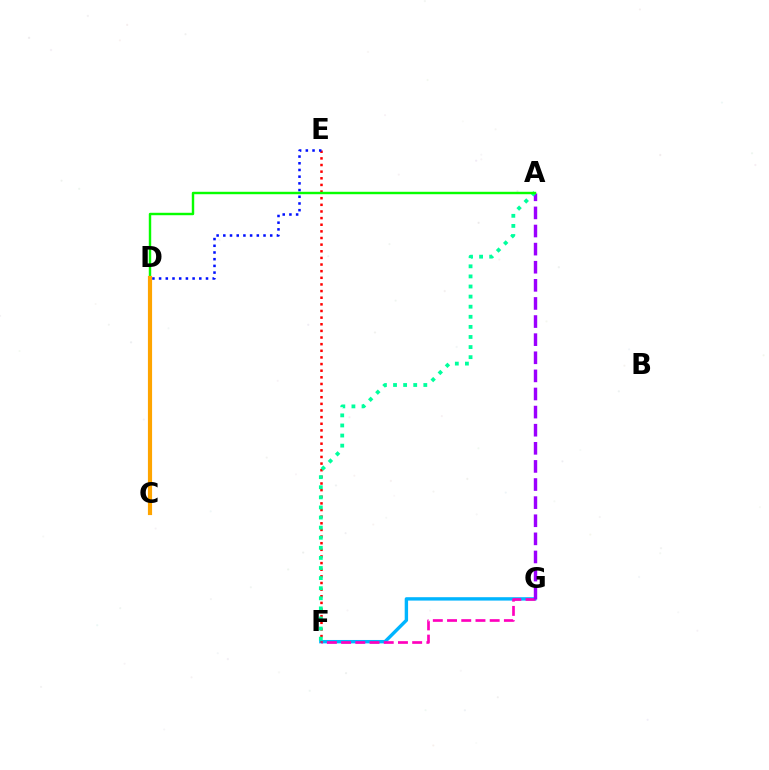{('F', 'G'): [{'color': '#00b5ff', 'line_style': 'solid', 'thickness': 2.44}, {'color': '#ff00bd', 'line_style': 'dashed', 'thickness': 1.93}], ('E', 'F'): [{'color': '#ff0000', 'line_style': 'dotted', 'thickness': 1.8}], ('A', 'G'): [{'color': '#9b00ff', 'line_style': 'dashed', 'thickness': 2.46}], ('A', 'F'): [{'color': '#00ff9d', 'line_style': 'dotted', 'thickness': 2.74}], ('C', 'D'): [{'color': '#b3ff00', 'line_style': 'dashed', 'thickness': 1.55}, {'color': '#ffa500', 'line_style': 'solid', 'thickness': 3.0}], ('D', 'E'): [{'color': '#0010ff', 'line_style': 'dotted', 'thickness': 1.82}], ('A', 'D'): [{'color': '#08ff00', 'line_style': 'solid', 'thickness': 1.75}]}